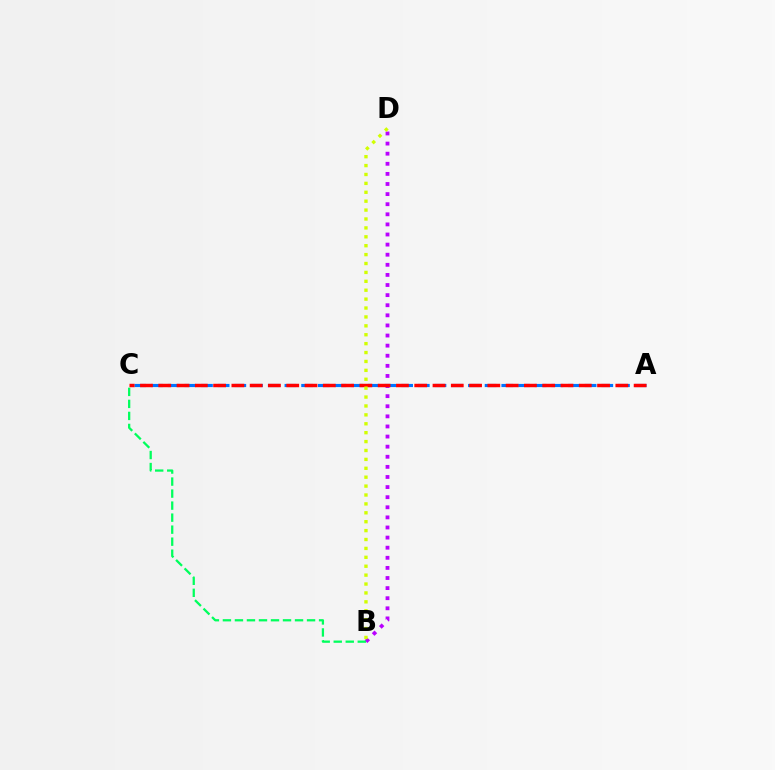{('B', 'D'): [{'color': '#b900ff', 'line_style': 'dotted', 'thickness': 2.74}, {'color': '#d1ff00', 'line_style': 'dotted', 'thickness': 2.42}], ('B', 'C'): [{'color': '#00ff5c', 'line_style': 'dashed', 'thickness': 1.63}], ('A', 'C'): [{'color': '#0074ff', 'line_style': 'dashed', 'thickness': 2.27}, {'color': '#ff0000', 'line_style': 'dashed', 'thickness': 2.48}]}